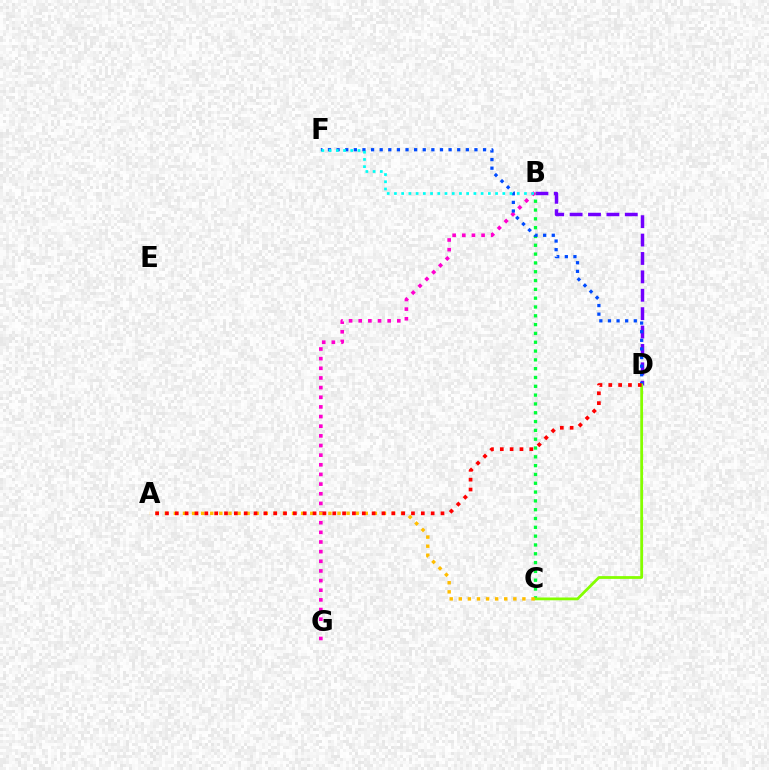{('B', 'D'): [{'color': '#7200ff', 'line_style': 'dashed', 'thickness': 2.5}], ('B', 'C'): [{'color': '#00ff39', 'line_style': 'dotted', 'thickness': 2.39}], ('B', 'G'): [{'color': '#ff00cf', 'line_style': 'dotted', 'thickness': 2.62}], ('D', 'F'): [{'color': '#004bff', 'line_style': 'dotted', 'thickness': 2.34}], ('B', 'F'): [{'color': '#00fff6', 'line_style': 'dotted', 'thickness': 1.96}], ('C', 'D'): [{'color': '#84ff00', 'line_style': 'solid', 'thickness': 2.0}], ('A', 'C'): [{'color': '#ffbd00', 'line_style': 'dotted', 'thickness': 2.47}], ('A', 'D'): [{'color': '#ff0000', 'line_style': 'dotted', 'thickness': 2.67}]}